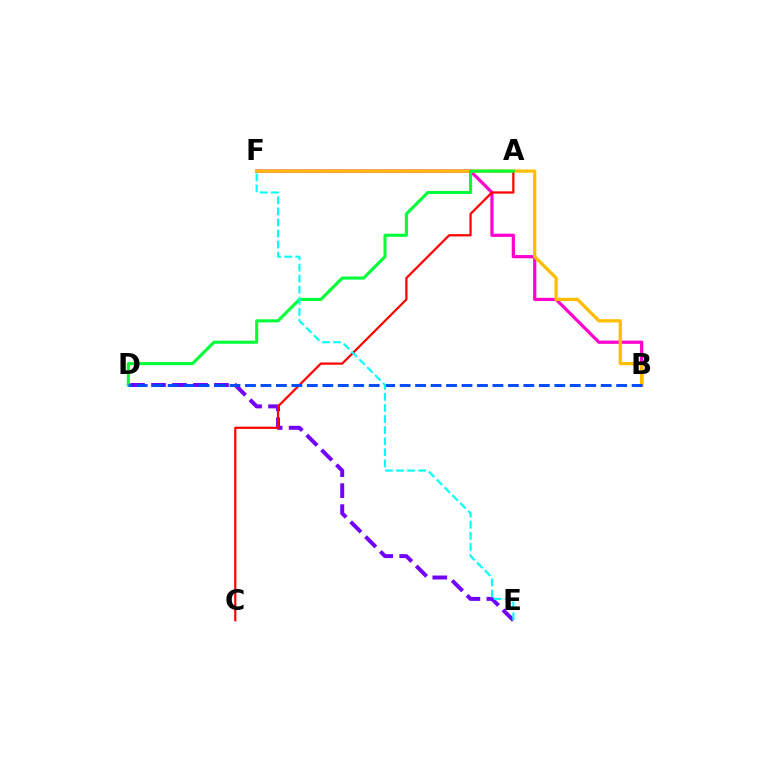{('A', 'F'): [{'color': '#84ff00', 'line_style': 'dashed', 'thickness': 1.55}], ('B', 'F'): [{'color': '#ff00cf', 'line_style': 'solid', 'thickness': 2.32}, {'color': '#ffbd00', 'line_style': 'solid', 'thickness': 2.35}], ('D', 'E'): [{'color': '#7200ff', 'line_style': 'dashed', 'thickness': 2.85}], ('A', 'C'): [{'color': '#ff0000', 'line_style': 'solid', 'thickness': 1.61}], ('A', 'D'): [{'color': '#00ff39', 'line_style': 'solid', 'thickness': 2.21}], ('B', 'D'): [{'color': '#004bff', 'line_style': 'dashed', 'thickness': 2.1}], ('E', 'F'): [{'color': '#00fff6', 'line_style': 'dashed', 'thickness': 1.51}]}